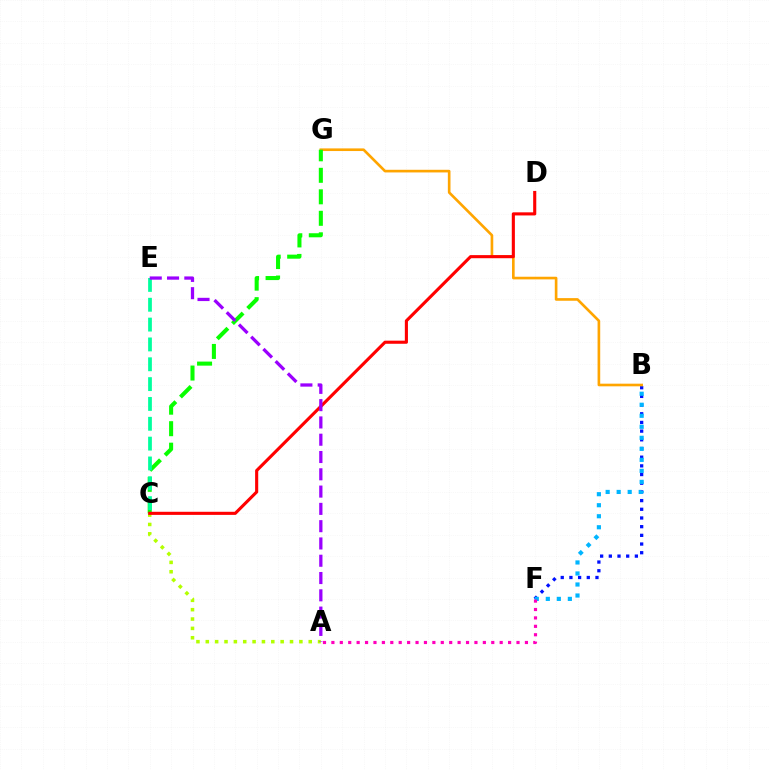{('B', 'F'): [{'color': '#0010ff', 'line_style': 'dotted', 'thickness': 2.36}, {'color': '#00b5ff', 'line_style': 'dotted', 'thickness': 2.99}], ('A', 'C'): [{'color': '#b3ff00', 'line_style': 'dotted', 'thickness': 2.54}], ('B', 'G'): [{'color': '#ffa500', 'line_style': 'solid', 'thickness': 1.9}], ('C', 'G'): [{'color': '#08ff00', 'line_style': 'dashed', 'thickness': 2.92}], ('C', 'D'): [{'color': '#ff0000', 'line_style': 'solid', 'thickness': 2.24}], ('A', 'F'): [{'color': '#ff00bd', 'line_style': 'dotted', 'thickness': 2.29}], ('C', 'E'): [{'color': '#00ff9d', 'line_style': 'dashed', 'thickness': 2.69}], ('A', 'E'): [{'color': '#9b00ff', 'line_style': 'dashed', 'thickness': 2.35}]}